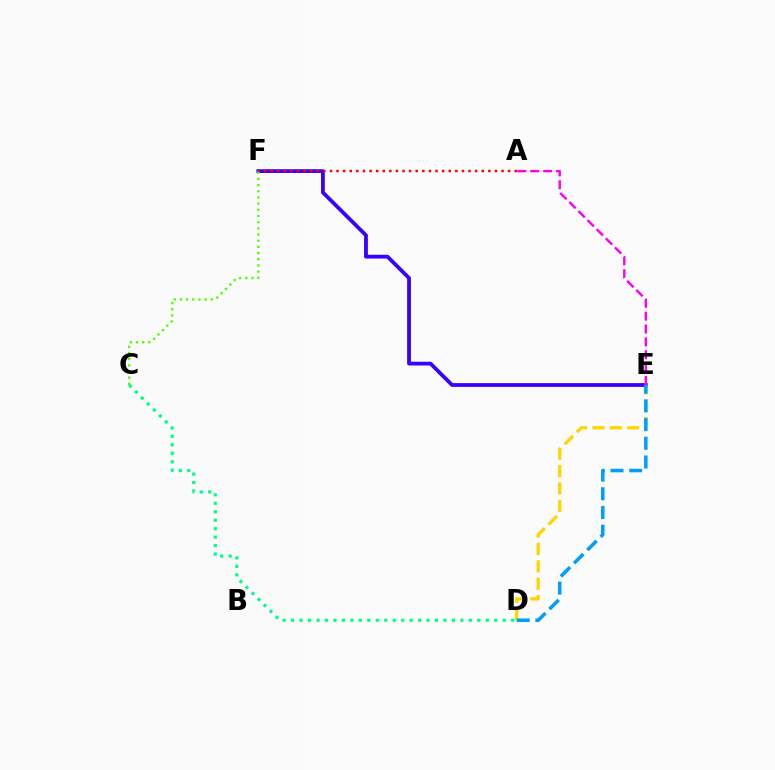{('E', 'F'): [{'color': '#3700ff', 'line_style': 'solid', 'thickness': 2.73}], ('D', 'E'): [{'color': '#ffd500', 'line_style': 'dashed', 'thickness': 2.36}, {'color': '#009eff', 'line_style': 'dashed', 'thickness': 2.54}], ('A', 'F'): [{'color': '#ff0000', 'line_style': 'dotted', 'thickness': 1.79}], ('C', 'F'): [{'color': '#4fff00', 'line_style': 'dotted', 'thickness': 1.68}], ('A', 'E'): [{'color': '#ff00ed', 'line_style': 'dashed', 'thickness': 1.75}], ('C', 'D'): [{'color': '#00ff86', 'line_style': 'dotted', 'thickness': 2.3}]}